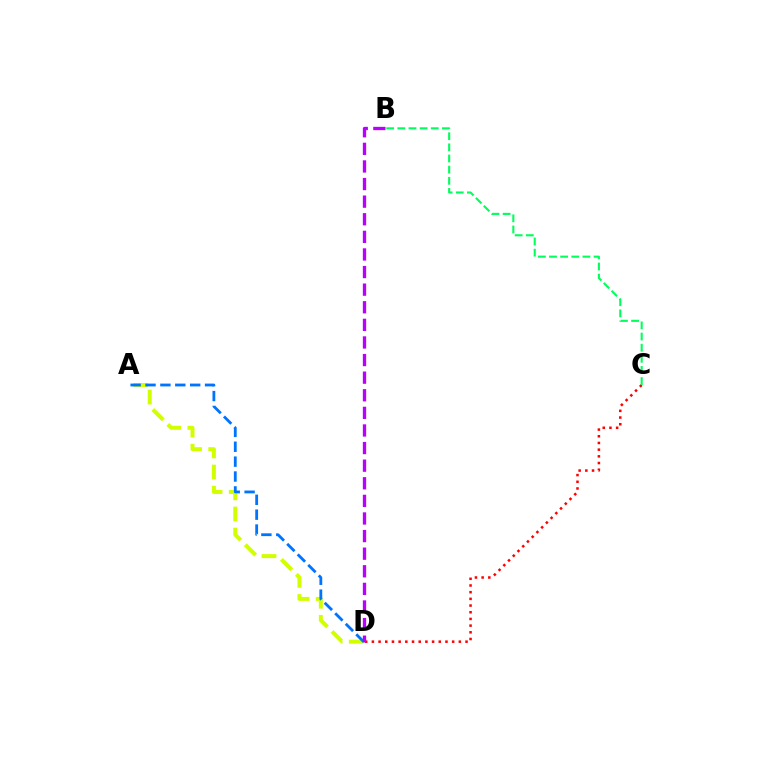{('A', 'D'): [{'color': '#d1ff00', 'line_style': 'dashed', 'thickness': 2.87}, {'color': '#0074ff', 'line_style': 'dashed', 'thickness': 2.02}], ('C', 'D'): [{'color': '#ff0000', 'line_style': 'dotted', 'thickness': 1.82}], ('B', 'C'): [{'color': '#00ff5c', 'line_style': 'dashed', 'thickness': 1.51}], ('B', 'D'): [{'color': '#b900ff', 'line_style': 'dashed', 'thickness': 2.39}]}